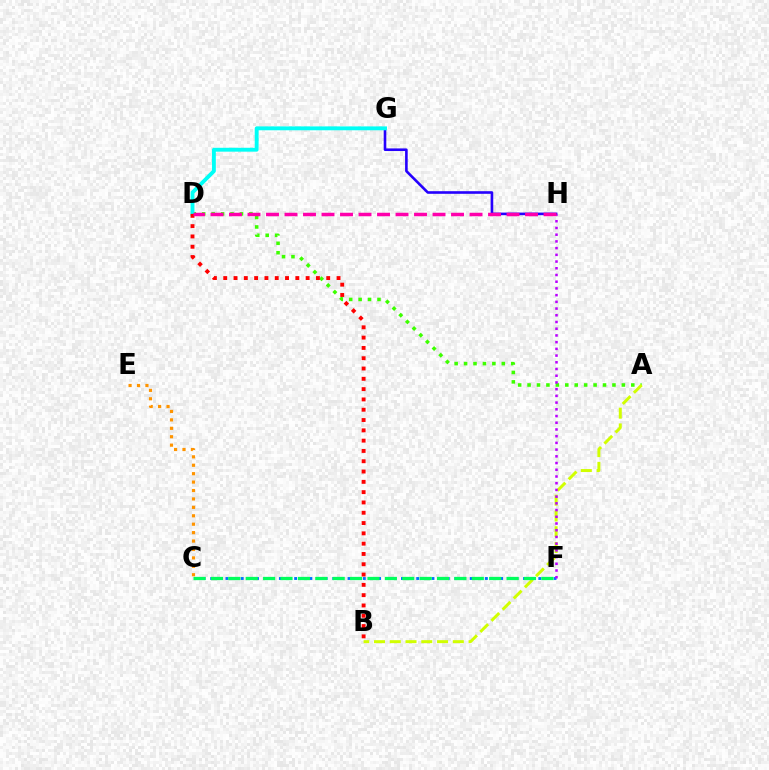{('A', 'D'): [{'color': '#3dff00', 'line_style': 'dotted', 'thickness': 2.56}], ('G', 'H'): [{'color': '#2500ff', 'line_style': 'solid', 'thickness': 1.88}], ('C', 'E'): [{'color': '#ff9400', 'line_style': 'dotted', 'thickness': 2.29}], ('A', 'B'): [{'color': '#d1ff00', 'line_style': 'dashed', 'thickness': 2.14}], ('D', 'G'): [{'color': '#00fff6', 'line_style': 'solid', 'thickness': 2.79}], ('B', 'D'): [{'color': '#ff0000', 'line_style': 'dotted', 'thickness': 2.8}], ('C', 'F'): [{'color': '#0074ff', 'line_style': 'dotted', 'thickness': 2.07}, {'color': '#00ff5c', 'line_style': 'dashed', 'thickness': 2.36}], ('F', 'H'): [{'color': '#b900ff', 'line_style': 'dotted', 'thickness': 1.82}], ('D', 'H'): [{'color': '#ff00ac', 'line_style': 'dashed', 'thickness': 2.51}]}